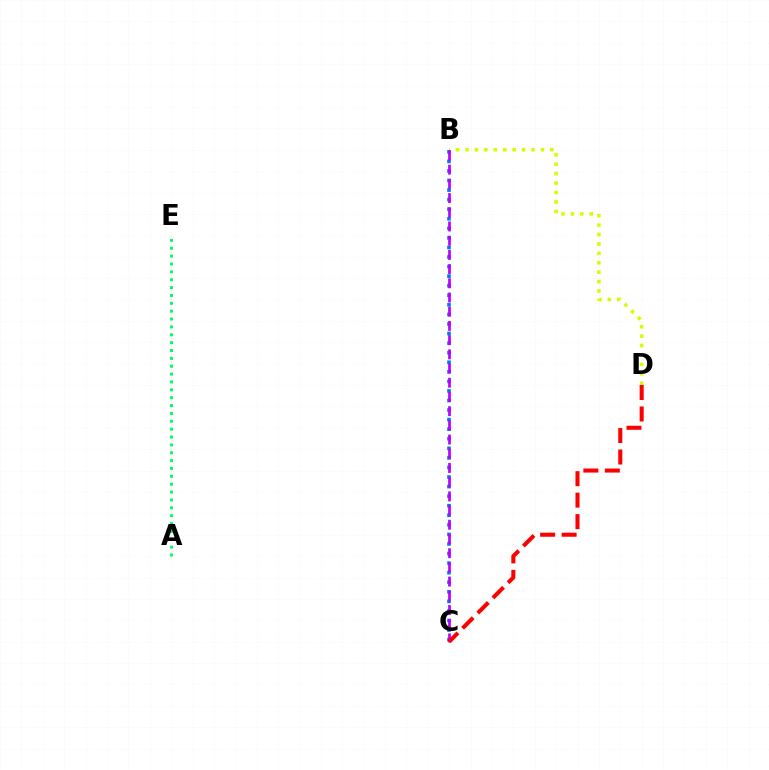{('B', 'D'): [{'color': '#d1ff00', 'line_style': 'dotted', 'thickness': 2.56}], ('B', 'C'): [{'color': '#0074ff', 'line_style': 'dotted', 'thickness': 2.6}, {'color': '#b900ff', 'line_style': 'dashed', 'thickness': 1.93}], ('A', 'E'): [{'color': '#00ff5c', 'line_style': 'dotted', 'thickness': 2.14}], ('C', 'D'): [{'color': '#ff0000', 'line_style': 'dashed', 'thickness': 2.92}]}